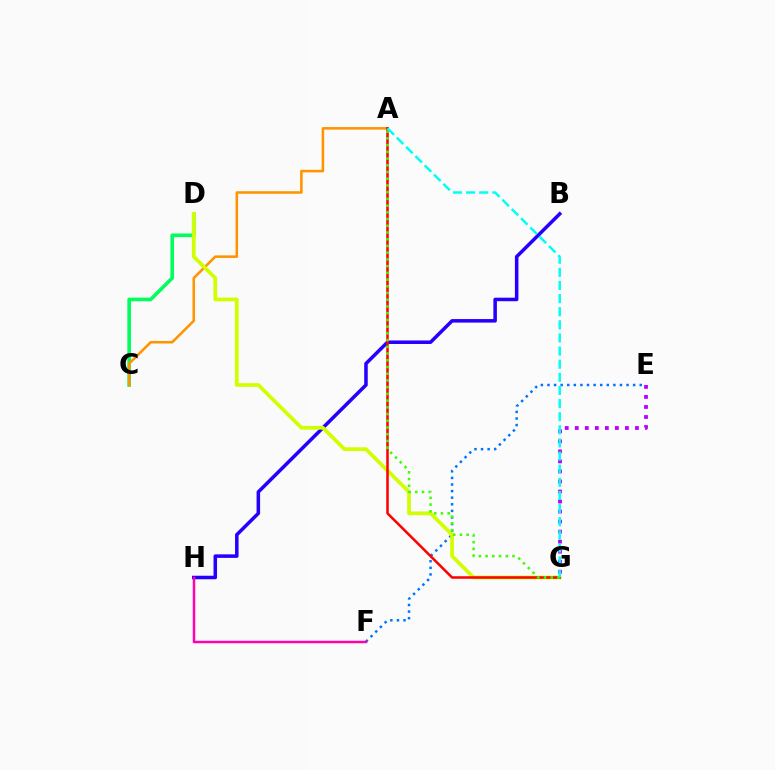{('C', 'D'): [{'color': '#00ff5c', 'line_style': 'solid', 'thickness': 2.6}], ('E', 'F'): [{'color': '#0074ff', 'line_style': 'dotted', 'thickness': 1.79}], ('B', 'H'): [{'color': '#2500ff', 'line_style': 'solid', 'thickness': 2.54}], ('E', 'G'): [{'color': '#b900ff', 'line_style': 'dotted', 'thickness': 2.73}], ('A', 'C'): [{'color': '#ff9400', 'line_style': 'solid', 'thickness': 1.84}], ('D', 'G'): [{'color': '#d1ff00', 'line_style': 'solid', 'thickness': 2.69}], ('A', 'G'): [{'color': '#ff0000', 'line_style': 'solid', 'thickness': 1.82}, {'color': '#3dff00', 'line_style': 'dotted', 'thickness': 1.83}, {'color': '#00fff6', 'line_style': 'dashed', 'thickness': 1.78}], ('F', 'H'): [{'color': '#ff00ac', 'line_style': 'solid', 'thickness': 1.79}]}